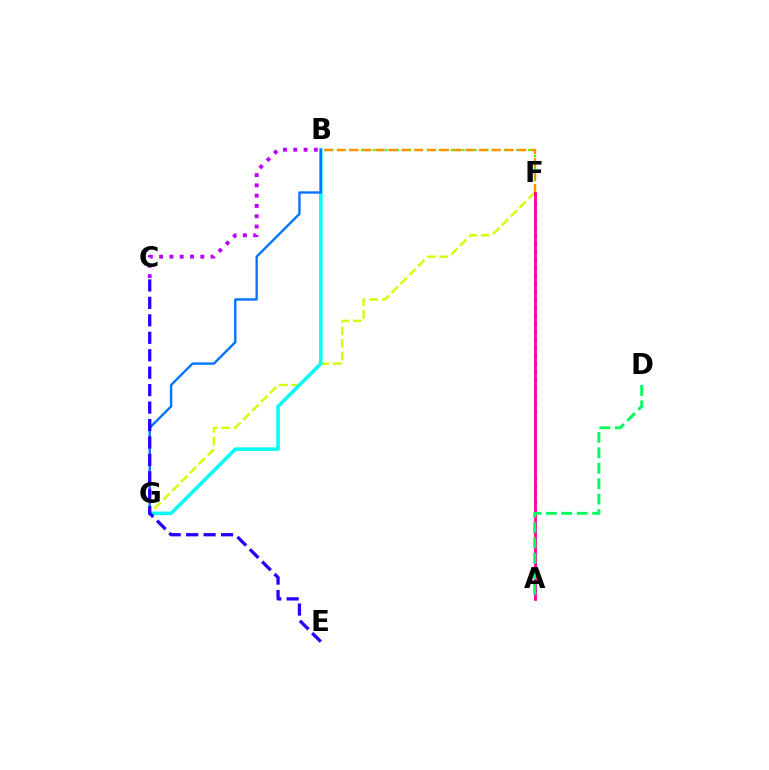{('B', 'F'): [{'color': '#3dff00', 'line_style': 'dotted', 'thickness': 1.62}, {'color': '#ff9400', 'line_style': 'dashed', 'thickness': 1.75}], ('F', 'G'): [{'color': '#d1ff00', 'line_style': 'dashed', 'thickness': 1.71}], ('A', 'F'): [{'color': '#ff0000', 'line_style': 'dotted', 'thickness': 2.19}, {'color': '#ff00ac', 'line_style': 'solid', 'thickness': 2.01}], ('B', 'G'): [{'color': '#00fff6', 'line_style': 'solid', 'thickness': 2.53}, {'color': '#0074ff', 'line_style': 'solid', 'thickness': 1.7}], ('A', 'D'): [{'color': '#00ff5c', 'line_style': 'dashed', 'thickness': 2.1}], ('C', 'E'): [{'color': '#2500ff', 'line_style': 'dashed', 'thickness': 2.37}], ('B', 'C'): [{'color': '#b900ff', 'line_style': 'dotted', 'thickness': 2.79}]}